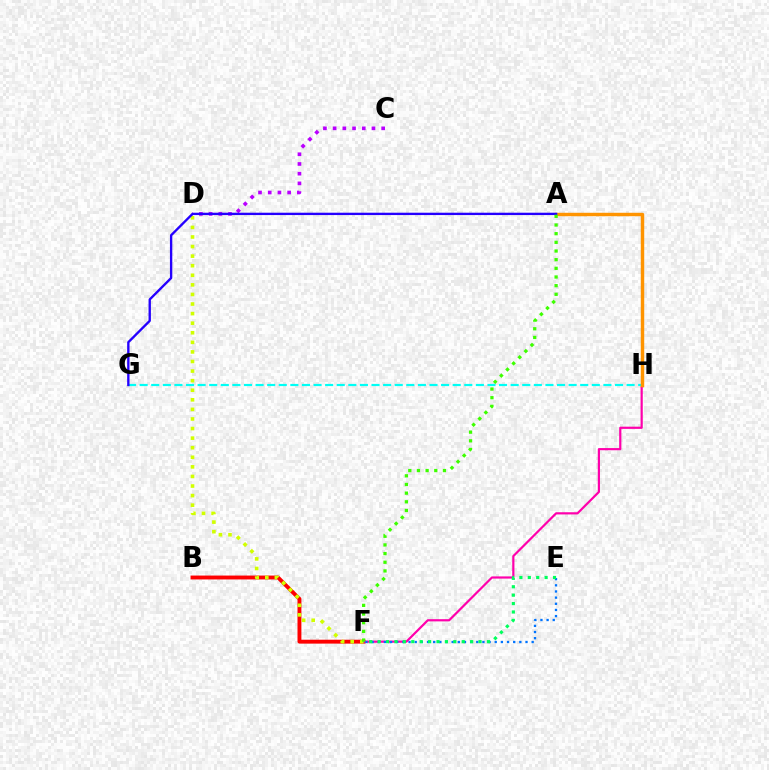{('B', 'F'): [{'color': '#ff0000', 'line_style': 'solid', 'thickness': 2.8}], ('F', 'H'): [{'color': '#ff00ac', 'line_style': 'solid', 'thickness': 1.58}], ('G', 'H'): [{'color': '#00fff6', 'line_style': 'dashed', 'thickness': 1.58}], ('A', 'H'): [{'color': '#ff9400', 'line_style': 'solid', 'thickness': 2.47}], ('D', 'F'): [{'color': '#d1ff00', 'line_style': 'dotted', 'thickness': 2.6}], ('E', 'F'): [{'color': '#0074ff', 'line_style': 'dotted', 'thickness': 1.67}, {'color': '#00ff5c', 'line_style': 'dotted', 'thickness': 2.28}], ('C', 'D'): [{'color': '#b900ff', 'line_style': 'dotted', 'thickness': 2.64}], ('A', 'G'): [{'color': '#2500ff', 'line_style': 'solid', 'thickness': 1.69}], ('A', 'F'): [{'color': '#3dff00', 'line_style': 'dotted', 'thickness': 2.35}]}